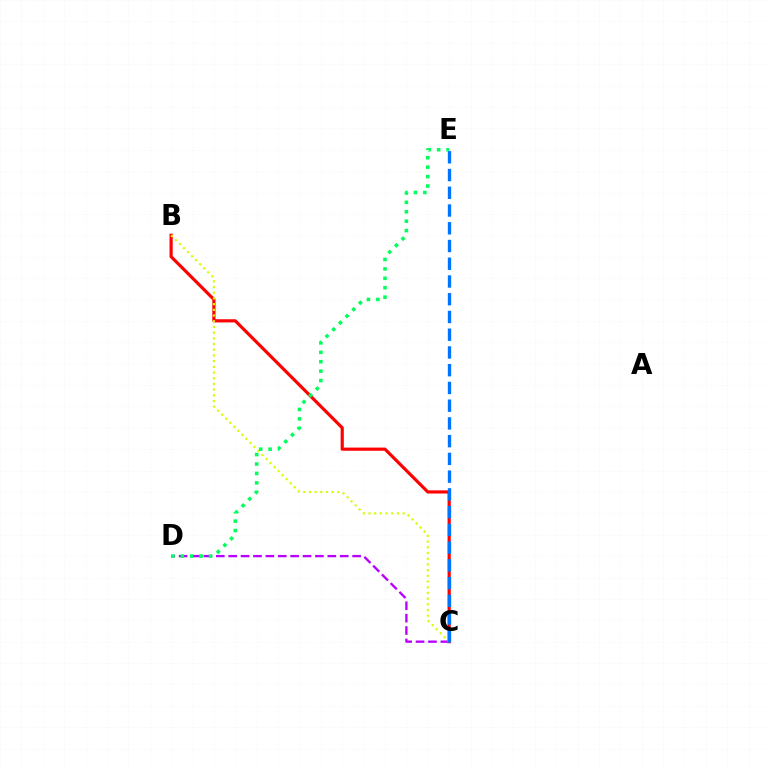{('B', 'C'): [{'color': '#ff0000', 'line_style': 'solid', 'thickness': 2.29}, {'color': '#d1ff00', 'line_style': 'dotted', 'thickness': 1.55}], ('C', 'D'): [{'color': '#b900ff', 'line_style': 'dashed', 'thickness': 1.68}], ('D', 'E'): [{'color': '#00ff5c', 'line_style': 'dotted', 'thickness': 2.56}], ('C', 'E'): [{'color': '#0074ff', 'line_style': 'dashed', 'thickness': 2.41}]}